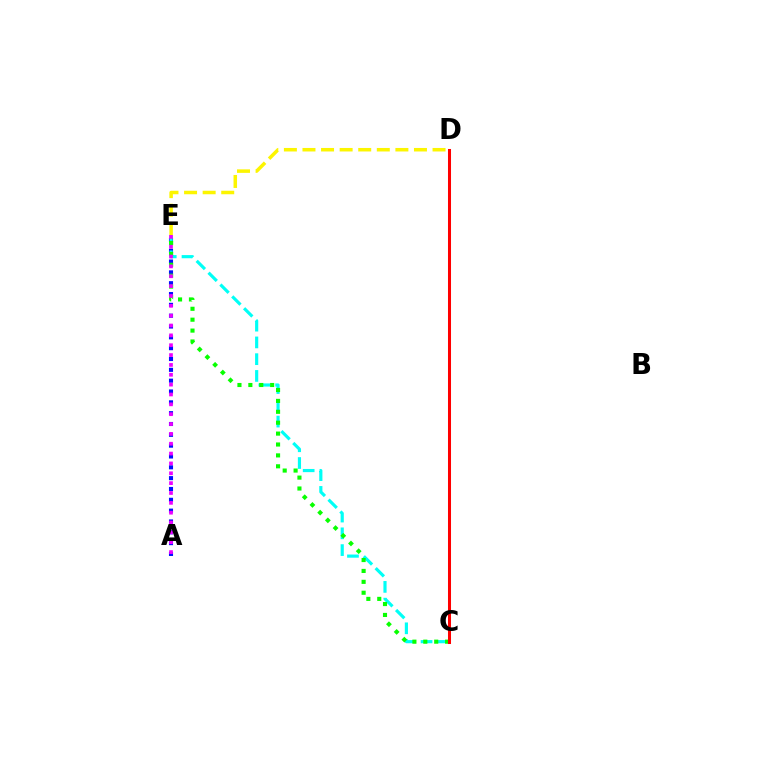{('D', 'E'): [{'color': '#fcf500', 'line_style': 'dashed', 'thickness': 2.52}], ('A', 'E'): [{'color': '#0010ff', 'line_style': 'dotted', 'thickness': 2.94}, {'color': '#ee00ff', 'line_style': 'dotted', 'thickness': 2.68}], ('C', 'E'): [{'color': '#00fff6', 'line_style': 'dashed', 'thickness': 2.28}, {'color': '#08ff00', 'line_style': 'dotted', 'thickness': 2.96}], ('C', 'D'): [{'color': '#ff0000', 'line_style': 'solid', 'thickness': 2.18}]}